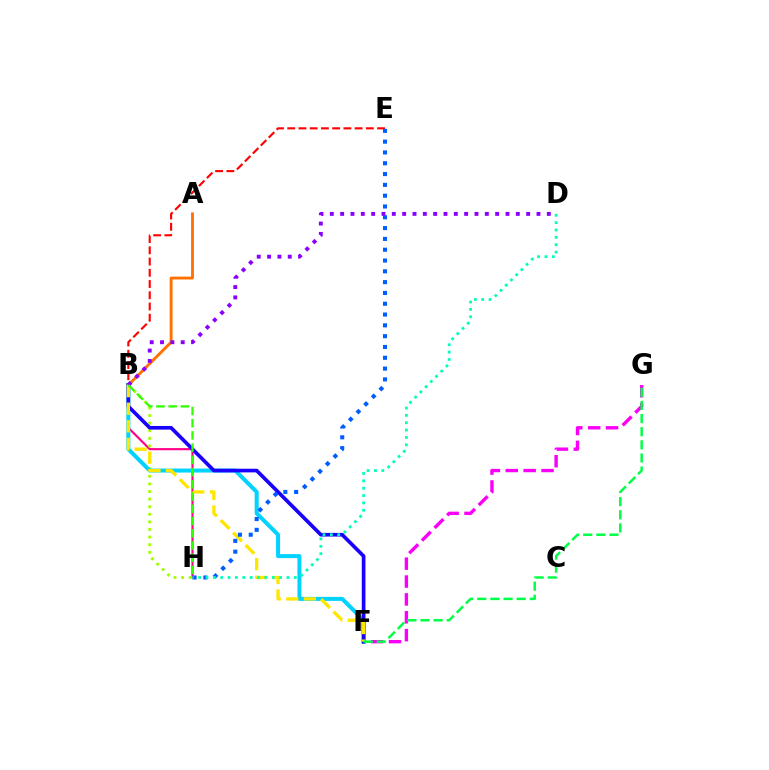{('F', 'G'): [{'color': '#fa00f9', 'line_style': 'dashed', 'thickness': 2.43}, {'color': '#00ff45', 'line_style': 'dashed', 'thickness': 1.78}], ('B', 'H'): [{'color': '#ff0088', 'line_style': 'solid', 'thickness': 1.55}, {'color': '#a2ff00', 'line_style': 'dotted', 'thickness': 2.06}, {'color': '#31ff00', 'line_style': 'dashed', 'thickness': 1.66}], ('B', 'F'): [{'color': '#00d3ff', 'line_style': 'solid', 'thickness': 2.88}, {'color': '#1900ff', 'line_style': 'solid', 'thickness': 2.64}, {'color': '#ffe600', 'line_style': 'dashed', 'thickness': 2.39}], ('B', 'E'): [{'color': '#ff0000', 'line_style': 'dashed', 'thickness': 1.53}], ('A', 'B'): [{'color': '#ff7000', 'line_style': 'solid', 'thickness': 2.06}], ('E', 'H'): [{'color': '#005dff', 'line_style': 'dotted', 'thickness': 2.94}], ('D', 'H'): [{'color': '#00ffbb', 'line_style': 'dotted', 'thickness': 2.0}], ('B', 'D'): [{'color': '#8a00ff', 'line_style': 'dotted', 'thickness': 2.81}]}